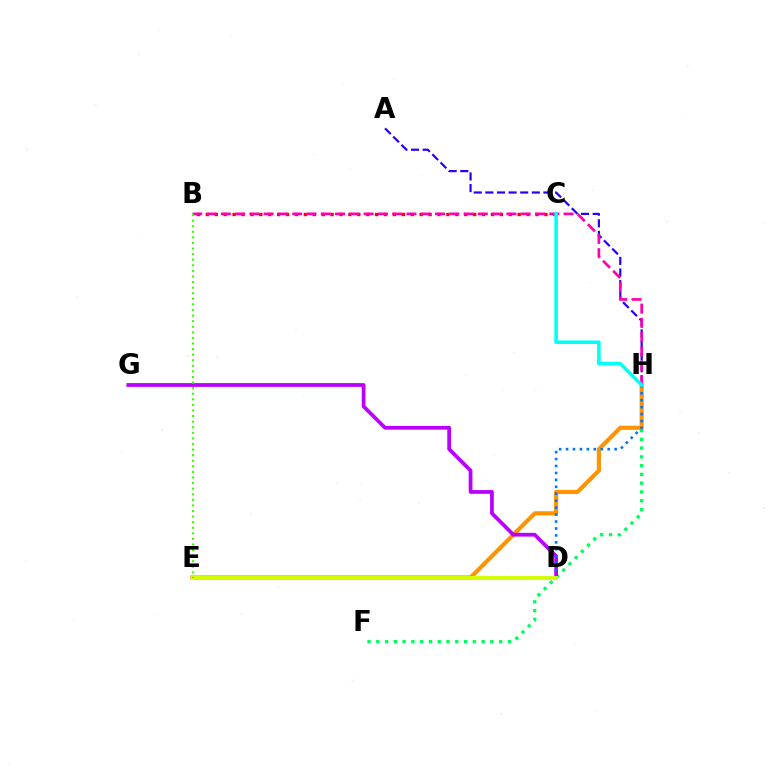{('F', 'H'): [{'color': '#00ff5c', 'line_style': 'dotted', 'thickness': 2.38}], ('E', 'H'): [{'color': '#ff9400', 'line_style': 'solid', 'thickness': 3.0}], ('D', 'G'): [{'color': '#b900ff', 'line_style': 'solid', 'thickness': 2.7}], ('D', 'H'): [{'color': '#0074ff', 'line_style': 'dotted', 'thickness': 1.89}], ('B', 'C'): [{'color': '#ff0000', 'line_style': 'dotted', 'thickness': 2.42}], ('D', 'E'): [{'color': '#d1ff00', 'line_style': 'solid', 'thickness': 2.83}], ('A', 'H'): [{'color': '#2500ff', 'line_style': 'dashed', 'thickness': 1.58}], ('B', 'H'): [{'color': '#ff00ac', 'line_style': 'dashed', 'thickness': 1.94}], ('C', 'H'): [{'color': '#00fff6', 'line_style': 'solid', 'thickness': 2.57}], ('B', 'E'): [{'color': '#3dff00', 'line_style': 'dotted', 'thickness': 1.52}]}